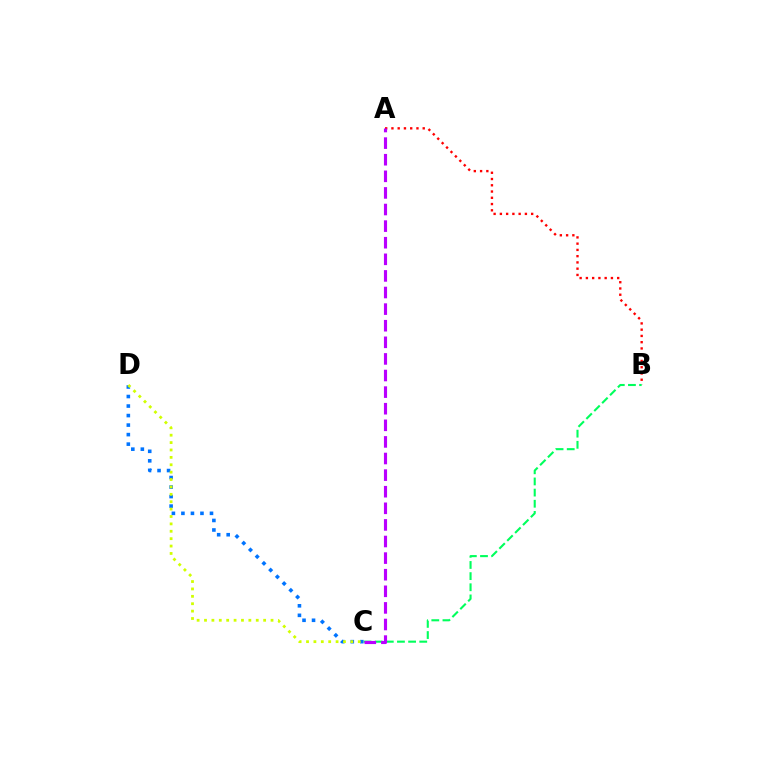{('C', 'D'): [{'color': '#0074ff', 'line_style': 'dotted', 'thickness': 2.59}, {'color': '#d1ff00', 'line_style': 'dotted', 'thickness': 2.01}], ('A', 'B'): [{'color': '#ff0000', 'line_style': 'dotted', 'thickness': 1.7}], ('B', 'C'): [{'color': '#00ff5c', 'line_style': 'dashed', 'thickness': 1.51}], ('A', 'C'): [{'color': '#b900ff', 'line_style': 'dashed', 'thickness': 2.26}]}